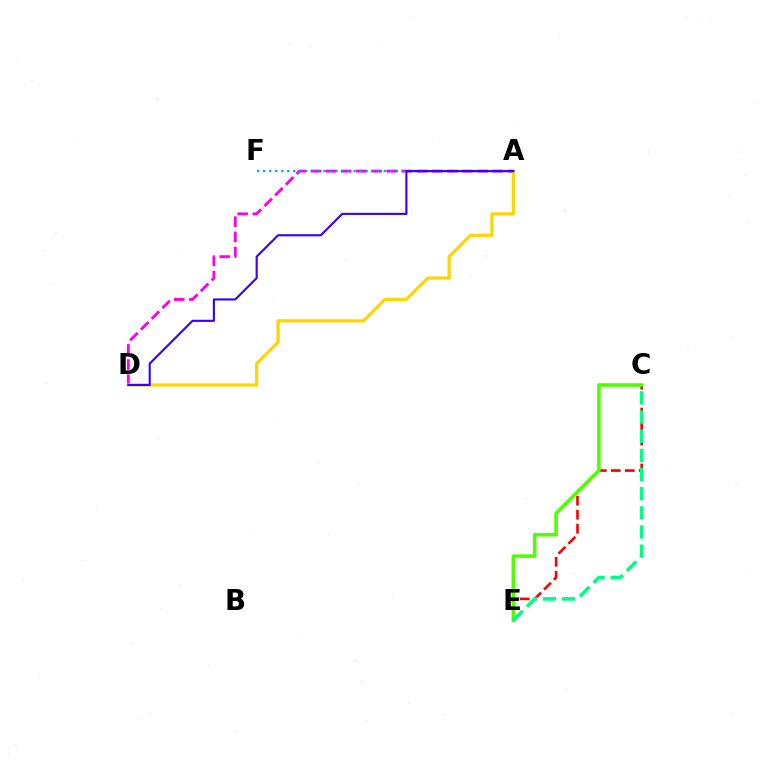{('A', 'D'): [{'color': '#ff00ed', 'line_style': 'dashed', 'thickness': 2.06}, {'color': '#ffd500', 'line_style': 'solid', 'thickness': 2.31}, {'color': '#3700ff', 'line_style': 'solid', 'thickness': 1.53}], ('C', 'E'): [{'color': '#ff0000', 'line_style': 'dashed', 'thickness': 1.9}, {'color': '#4fff00', 'line_style': 'solid', 'thickness': 2.57}, {'color': '#00ff86', 'line_style': 'dashed', 'thickness': 2.6}], ('A', 'F'): [{'color': '#009eff', 'line_style': 'dotted', 'thickness': 1.64}]}